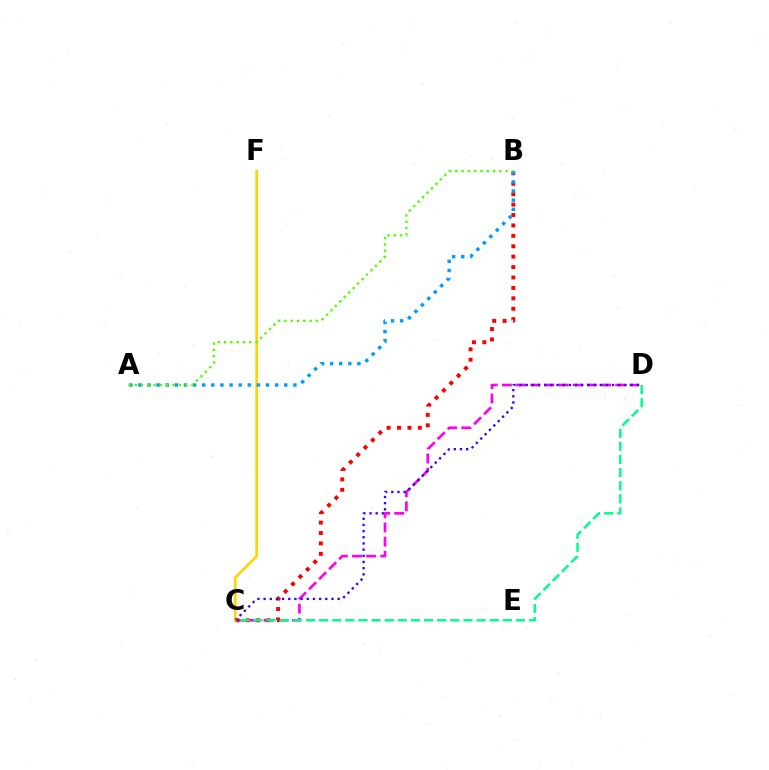{('C', 'D'): [{'color': '#ff00ed', 'line_style': 'dashed', 'thickness': 1.92}, {'color': '#3700ff', 'line_style': 'dotted', 'thickness': 1.68}, {'color': '#00ff86', 'line_style': 'dashed', 'thickness': 1.78}], ('B', 'C'): [{'color': '#ff0000', 'line_style': 'dotted', 'thickness': 2.83}], ('C', 'F'): [{'color': '#ffd500', 'line_style': 'solid', 'thickness': 1.93}], ('A', 'B'): [{'color': '#009eff', 'line_style': 'dotted', 'thickness': 2.48}, {'color': '#4fff00', 'line_style': 'dotted', 'thickness': 1.71}]}